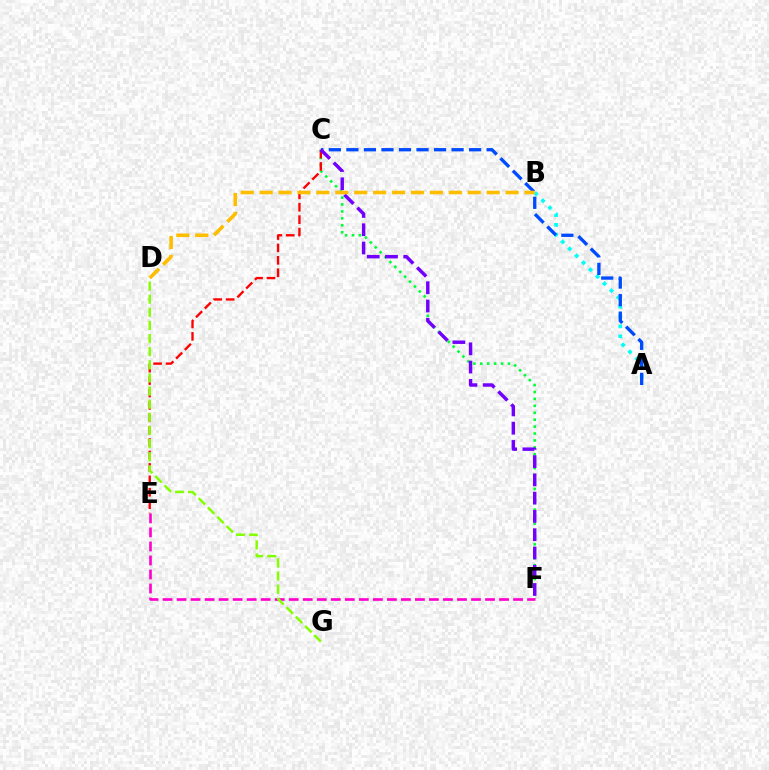{('C', 'F'): [{'color': '#00ff39', 'line_style': 'dotted', 'thickness': 1.88}, {'color': '#7200ff', 'line_style': 'dashed', 'thickness': 2.48}], ('E', 'F'): [{'color': '#ff00cf', 'line_style': 'dashed', 'thickness': 1.9}], ('C', 'E'): [{'color': '#ff0000', 'line_style': 'dashed', 'thickness': 1.69}], ('D', 'G'): [{'color': '#84ff00', 'line_style': 'dashed', 'thickness': 1.78}], ('A', 'B'): [{'color': '#00fff6', 'line_style': 'dotted', 'thickness': 2.68}], ('A', 'C'): [{'color': '#004bff', 'line_style': 'dashed', 'thickness': 2.38}], ('B', 'D'): [{'color': '#ffbd00', 'line_style': 'dashed', 'thickness': 2.57}]}